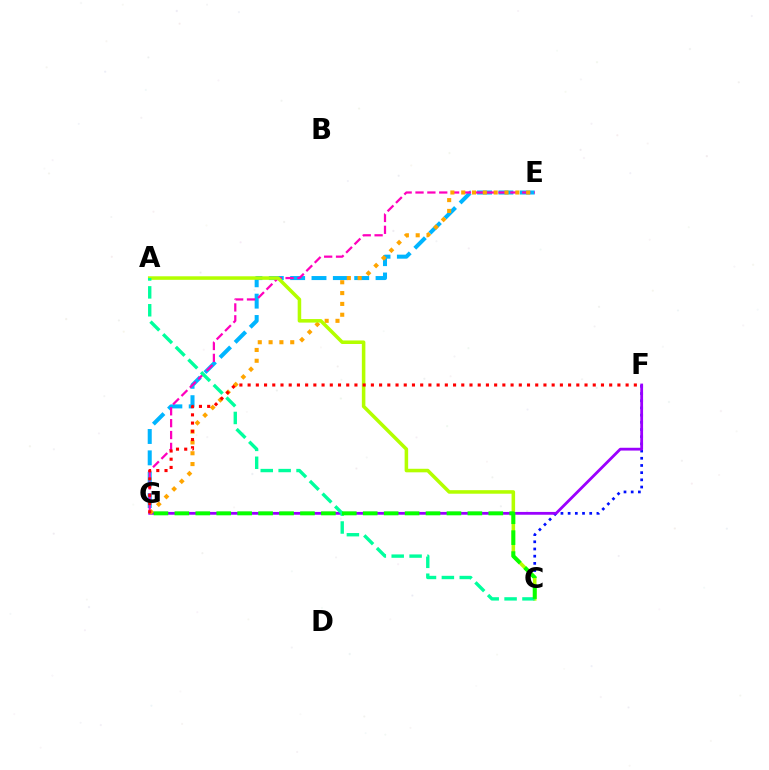{('C', 'F'): [{'color': '#0010ff', 'line_style': 'dotted', 'thickness': 1.95}], ('F', 'G'): [{'color': '#9b00ff', 'line_style': 'solid', 'thickness': 2.01}, {'color': '#ff0000', 'line_style': 'dotted', 'thickness': 2.23}], ('E', 'G'): [{'color': '#00b5ff', 'line_style': 'dashed', 'thickness': 2.9}, {'color': '#ff00bd', 'line_style': 'dashed', 'thickness': 1.61}, {'color': '#ffa500', 'line_style': 'dotted', 'thickness': 2.94}], ('A', 'C'): [{'color': '#b3ff00', 'line_style': 'solid', 'thickness': 2.55}, {'color': '#00ff9d', 'line_style': 'dashed', 'thickness': 2.43}], ('C', 'G'): [{'color': '#08ff00', 'line_style': 'dashed', 'thickness': 2.84}]}